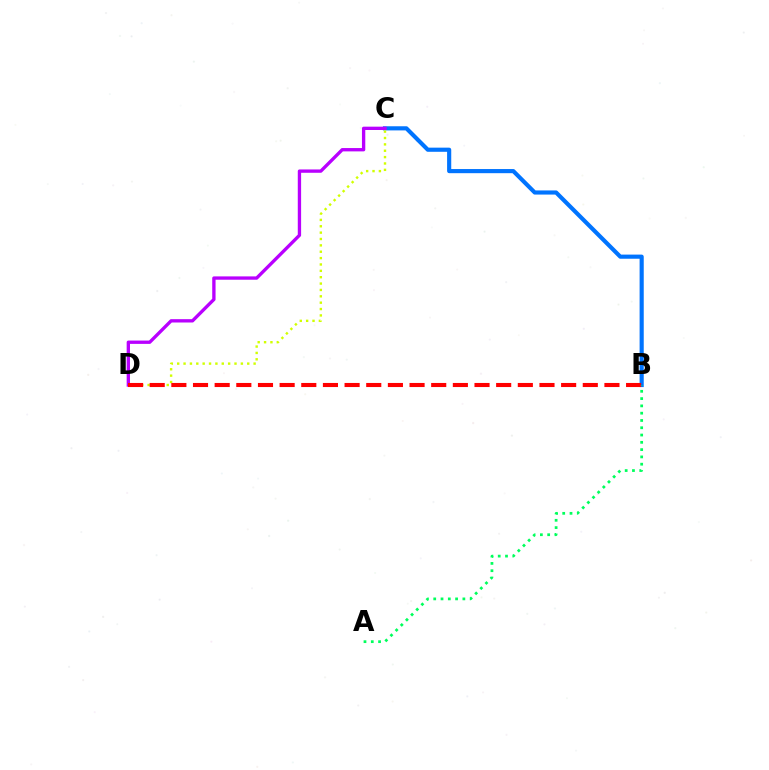{('B', 'C'): [{'color': '#0074ff', 'line_style': 'solid', 'thickness': 2.98}], ('C', 'D'): [{'color': '#b900ff', 'line_style': 'solid', 'thickness': 2.4}, {'color': '#d1ff00', 'line_style': 'dotted', 'thickness': 1.73}], ('B', 'D'): [{'color': '#ff0000', 'line_style': 'dashed', 'thickness': 2.94}], ('A', 'B'): [{'color': '#00ff5c', 'line_style': 'dotted', 'thickness': 1.98}]}